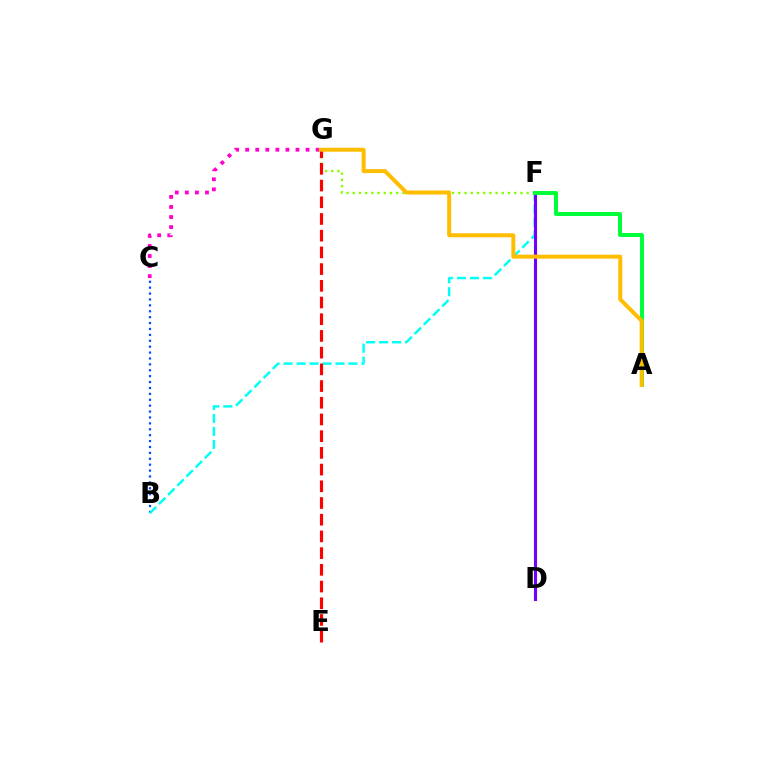{('B', 'C'): [{'color': '#004bff', 'line_style': 'dotted', 'thickness': 1.6}], ('F', 'G'): [{'color': '#84ff00', 'line_style': 'dotted', 'thickness': 1.69}], ('C', 'G'): [{'color': '#ff00cf', 'line_style': 'dotted', 'thickness': 2.73}], ('B', 'F'): [{'color': '#00fff6', 'line_style': 'dashed', 'thickness': 1.77}], ('E', 'G'): [{'color': '#ff0000', 'line_style': 'dashed', 'thickness': 2.27}], ('D', 'F'): [{'color': '#7200ff', 'line_style': 'solid', 'thickness': 2.22}], ('A', 'F'): [{'color': '#00ff39', 'line_style': 'solid', 'thickness': 2.85}], ('A', 'G'): [{'color': '#ffbd00', 'line_style': 'solid', 'thickness': 2.87}]}